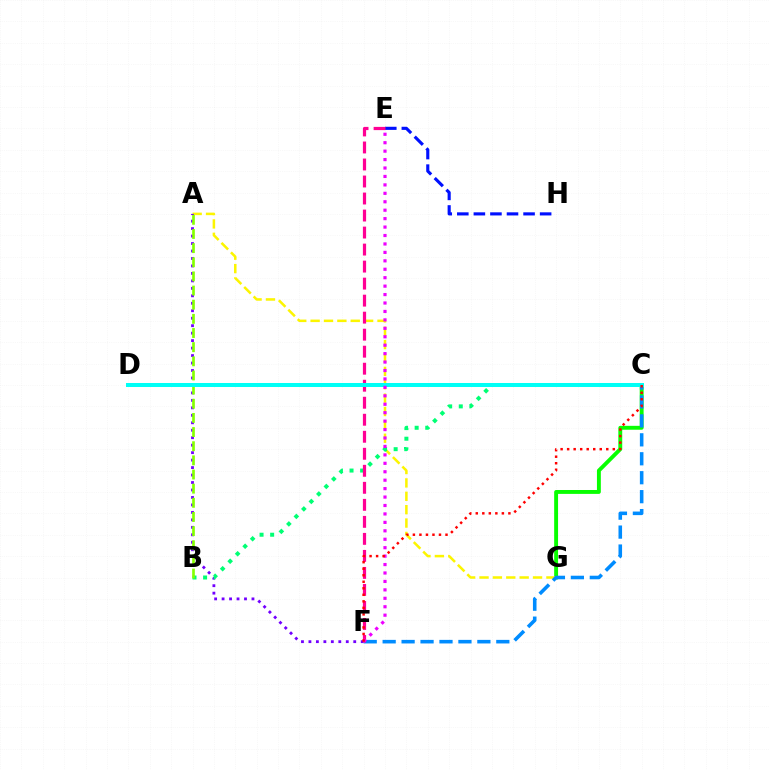{('C', 'G'): [{'color': '#08ff00', 'line_style': 'solid', 'thickness': 2.8}], ('A', 'G'): [{'color': '#fcf500', 'line_style': 'dashed', 'thickness': 1.82}], ('E', 'H'): [{'color': '#0010ff', 'line_style': 'dashed', 'thickness': 2.25}], ('A', 'F'): [{'color': '#7200ff', 'line_style': 'dotted', 'thickness': 2.03}], ('C', 'D'): [{'color': '#ff7c00', 'line_style': 'dotted', 'thickness': 2.64}, {'color': '#00fff6', 'line_style': 'solid', 'thickness': 2.89}], ('C', 'F'): [{'color': '#008cff', 'line_style': 'dashed', 'thickness': 2.57}, {'color': '#ff0000', 'line_style': 'dotted', 'thickness': 1.77}], ('B', 'C'): [{'color': '#00ff74', 'line_style': 'dotted', 'thickness': 2.88}], ('E', 'F'): [{'color': '#ff0094', 'line_style': 'dashed', 'thickness': 2.31}, {'color': '#ee00ff', 'line_style': 'dotted', 'thickness': 2.29}], ('A', 'B'): [{'color': '#84ff00', 'line_style': 'dashed', 'thickness': 1.92}]}